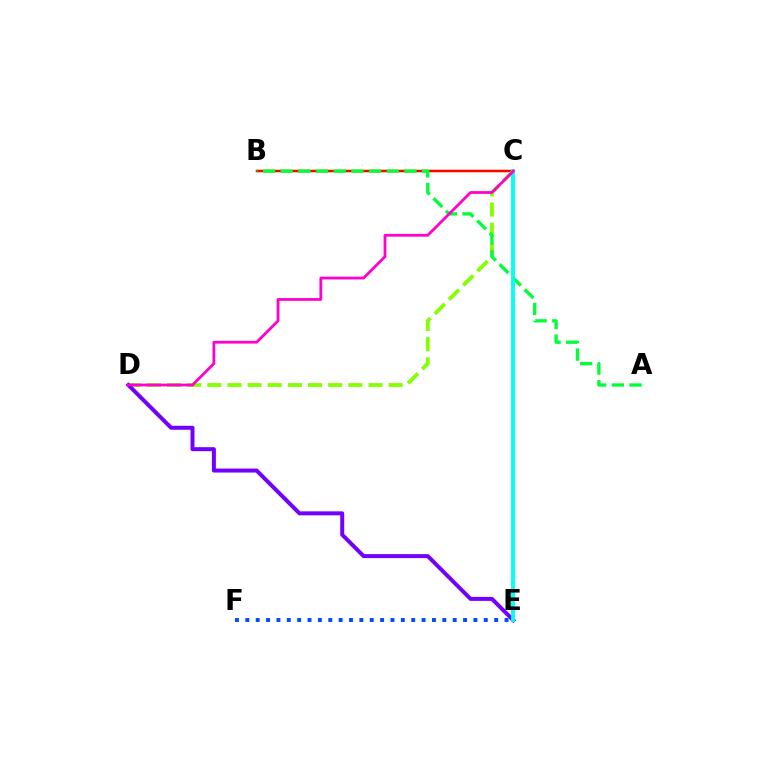{('B', 'C'): [{'color': '#ffbd00', 'line_style': 'solid', 'thickness': 1.72}, {'color': '#ff0000', 'line_style': 'solid', 'thickness': 1.71}], ('C', 'D'): [{'color': '#84ff00', 'line_style': 'dashed', 'thickness': 2.74}, {'color': '#ff00cf', 'line_style': 'solid', 'thickness': 2.01}], ('D', 'E'): [{'color': '#7200ff', 'line_style': 'solid', 'thickness': 2.87}], ('E', 'F'): [{'color': '#004bff', 'line_style': 'dotted', 'thickness': 2.82}], ('A', 'B'): [{'color': '#00ff39', 'line_style': 'dashed', 'thickness': 2.4}], ('C', 'E'): [{'color': '#00fff6', 'line_style': 'solid', 'thickness': 2.78}]}